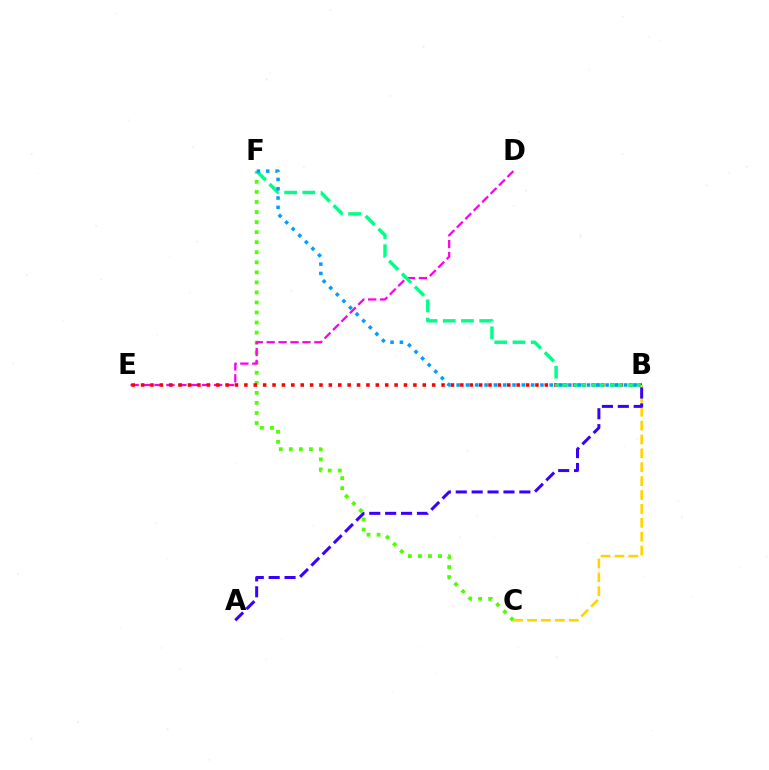{('C', 'F'): [{'color': '#4fff00', 'line_style': 'dotted', 'thickness': 2.73}], ('D', 'E'): [{'color': '#ff00ed', 'line_style': 'dashed', 'thickness': 1.62}], ('B', 'E'): [{'color': '#ff0000', 'line_style': 'dotted', 'thickness': 2.55}], ('B', 'C'): [{'color': '#ffd500', 'line_style': 'dashed', 'thickness': 1.89}], ('A', 'B'): [{'color': '#3700ff', 'line_style': 'dashed', 'thickness': 2.16}], ('B', 'F'): [{'color': '#00ff86', 'line_style': 'dashed', 'thickness': 2.48}, {'color': '#009eff', 'line_style': 'dotted', 'thickness': 2.53}]}